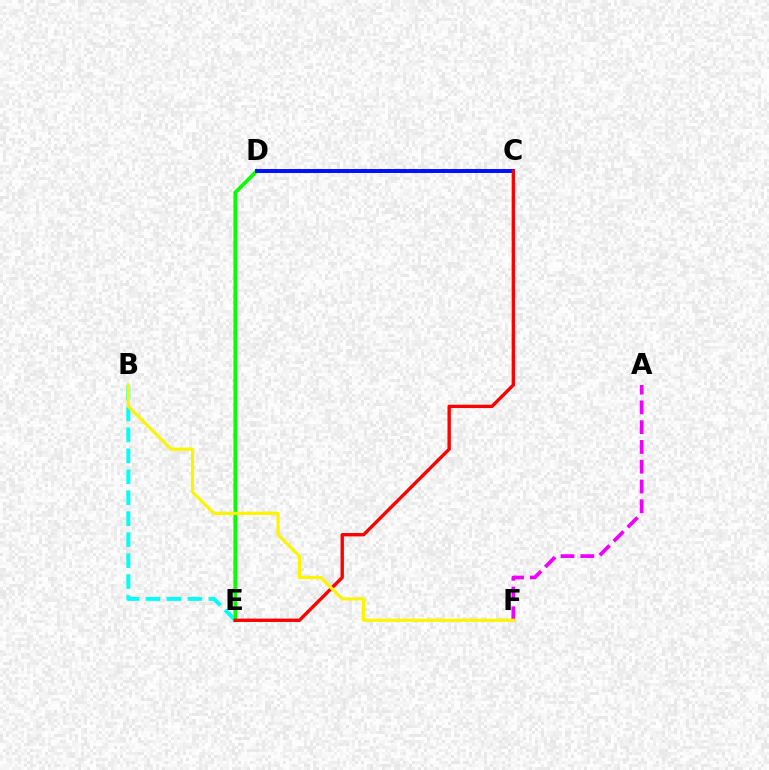{('B', 'E'): [{'color': '#00fff6', 'line_style': 'dashed', 'thickness': 2.85}], ('D', 'E'): [{'color': '#08ff00', 'line_style': 'solid', 'thickness': 2.67}], ('C', 'D'): [{'color': '#0010ff', 'line_style': 'solid', 'thickness': 2.85}], ('C', 'E'): [{'color': '#ff0000', 'line_style': 'solid', 'thickness': 2.42}], ('A', 'F'): [{'color': '#ee00ff', 'line_style': 'dashed', 'thickness': 2.69}], ('B', 'F'): [{'color': '#fcf500', 'line_style': 'solid', 'thickness': 2.31}]}